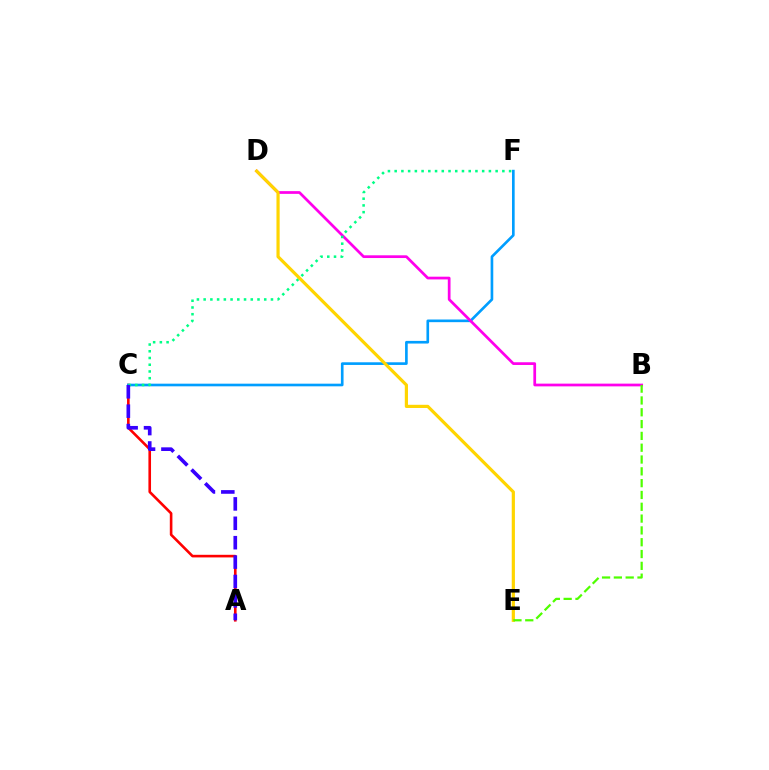{('A', 'C'): [{'color': '#ff0000', 'line_style': 'solid', 'thickness': 1.88}, {'color': '#3700ff', 'line_style': 'dashed', 'thickness': 2.64}], ('C', 'F'): [{'color': '#009eff', 'line_style': 'solid', 'thickness': 1.91}, {'color': '#00ff86', 'line_style': 'dotted', 'thickness': 1.83}], ('B', 'D'): [{'color': '#ff00ed', 'line_style': 'solid', 'thickness': 1.97}], ('D', 'E'): [{'color': '#ffd500', 'line_style': 'solid', 'thickness': 2.3}], ('B', 'E'): [{'color': '#4fff00', 'line_style': 'dashed', 'thickness': 1.6}]}